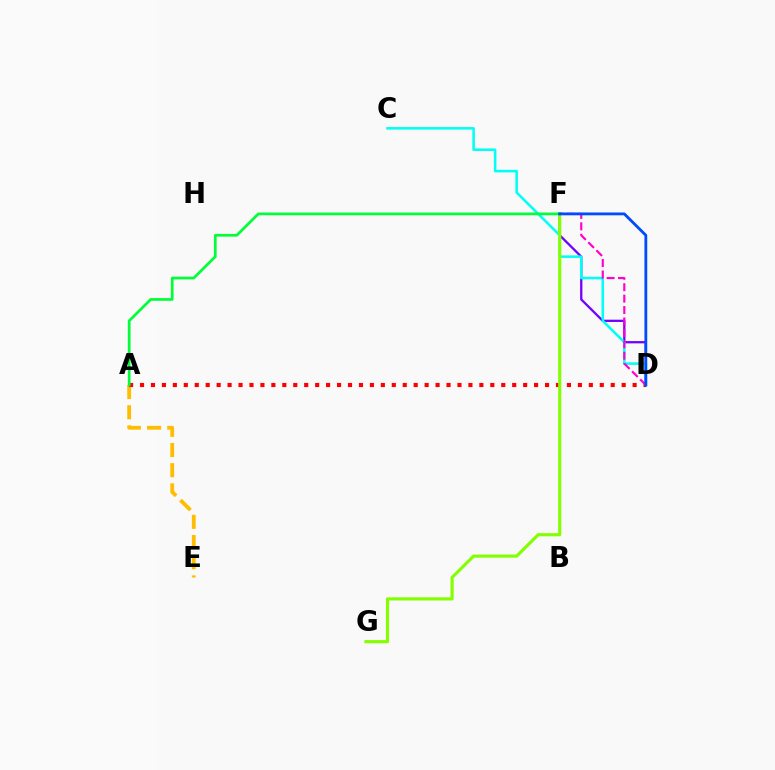{('A', 'E'): [{'color': '#ffbd00', 'line_style': 'dashed', 'thickness': 2.74}], ('D', 'F'): [{'color': '#7200ff', 'line_style': 'solid', 'thickness': 1.64}, {'color': '#ff00cf', 'line_style': 'dashed', 'thickness': 1.55}, {'color': '#004bff', 'line_style': 'solid', 'thickness': 2.03}], ('C', 'D'): [{'color': '#00fff6', 'line_style': 'solid', 'thickness': 1.83}], ('A', 'D'): [{'color': '#ff0000', 'line_style': 'dotted', 'thickness': 2.97}], ('F', 'G'): [{'color': '#84ff00', 'line_style': 'solid', 'thickness': 2.26}], ('A', 'F'): [{'color': '#00ff39', 'line_style': 'solid', 'thickness': 1.96}]}